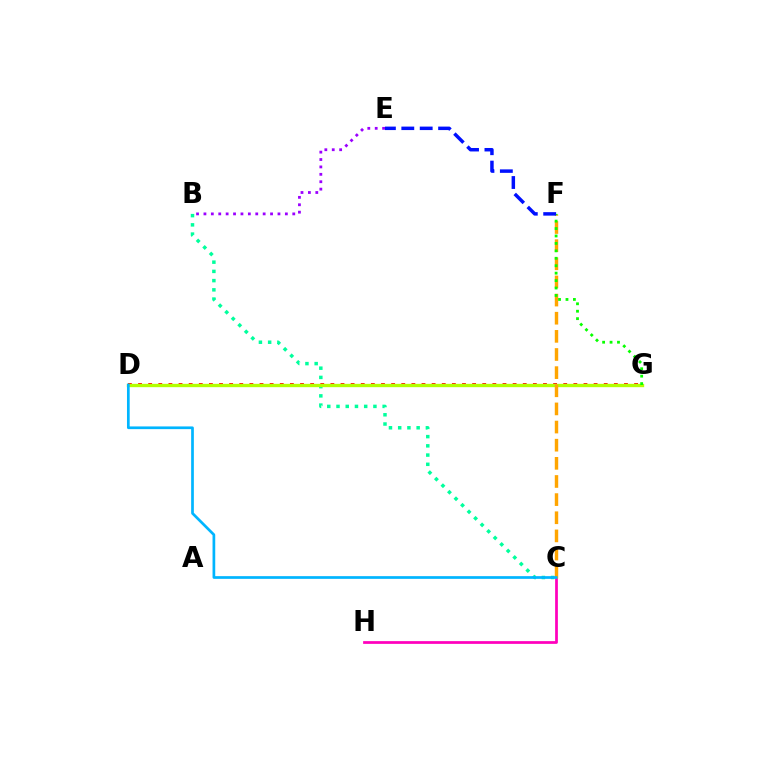{('D', 'G'): [{'color': '#ff0000', 'line_style': 'dotted', 'thickness': 2.75}, {'color': '#b3ff00', 'line_style': 'solid', 'thickness': 2.41}], ('B', 'C'): [{'color': '#00ff9d', 'line_style': 'dotted', 'thickness': 2.51}], ('C', 'H'): [{'color': '#ff00bd', 'line_style': 'solid', 'thickness': 1.97}], ('C', 'F'): [{'color': '#ffa500', 'line_style': 'dashed', 'thickness': 2.46}], ('F', 'G'): [{'color': '#08ff00', 'line_style': 'dotted', 'thickness': 2.02}], ('B', 'E'): [{'color': '#9b00ff', 'line_style': 'dotted', 'thickness': 2.01}], ('C', 'D'): [{'color': '#00b5ff', 'line_style': 'solid', 'thickness': 1.95}], ('E', 'F'): [{'color': '#0010ff', 'line_style': 'dashed', 'thickness': 2.5}]}